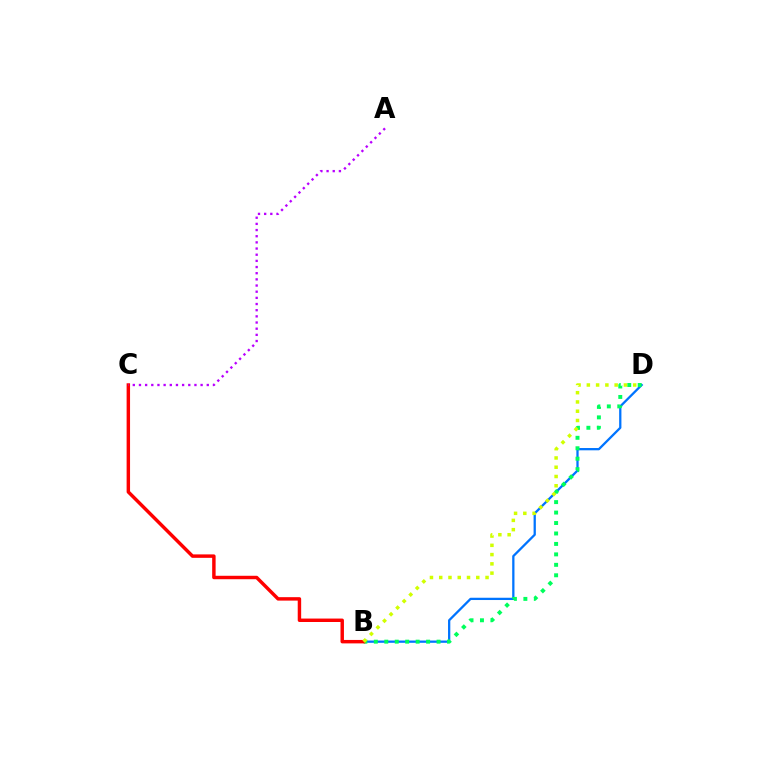{('B', 'D'): [{'color': '#0074ff', 'line_style': 'solid', 'thickness': 1.64}, {'color': '#00ff5c', 'line_style': 'dotted', 'thickness': 2.84}, {'color': '#d1ff00', 'line_style': 'dotted', 'thickness': 2.52}], ('B', 'C'): [{'color': '#ff0000', 'line_style': 'solid', 'thickness': 2.48}], ('A', 'C'): [{'color': '#b900ff', 'line_style': 'dotted', 'thickness': 1.67}]}